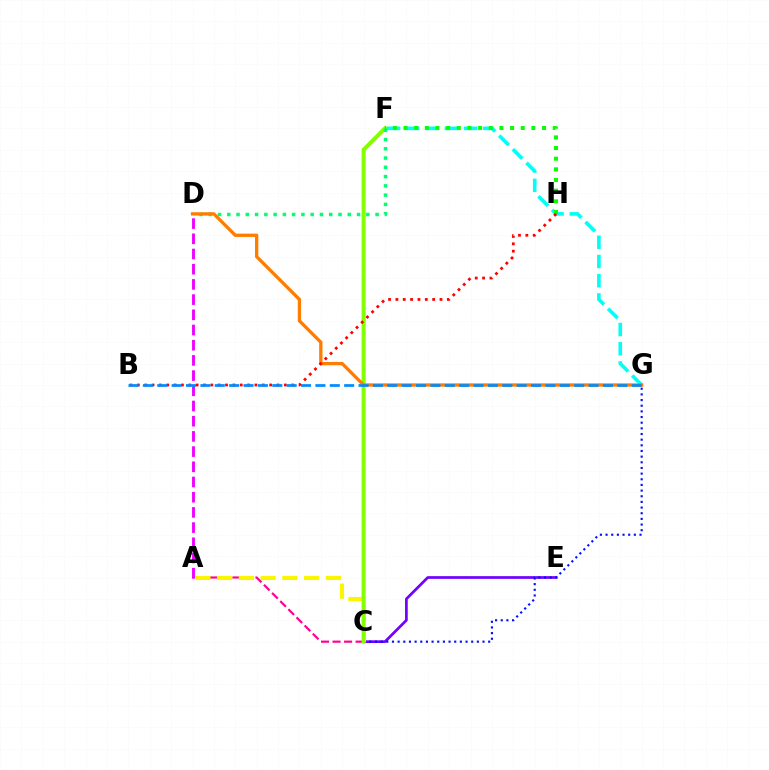{('A', 'C'): [{'color': '#ff0094', 'line_style': 'dashed', 'thickness': 1.57}, {'color': '#fcf500', 'line_style': 'dashed', 'thickness': 2.96}], ('C', 'E'): [{'color': '#7200ff', 'line_style': 'solid', 'thickness': 1.95}], ('C', 'G'): [{'color': '#0010ff', 'line_style': 'dotted', 'thickness': 1.54}], ('F', 'G'): [{'color': '#00fff6', 'line_style': 'dashed', 'thickness': 2.61}], ('C', 'F'): [{'color': '#84ff00', 'line_style': 'solid', 'thickness': 2.9}], ('D', 'F'): [{'color': '#00ff74', 'line_style': 'dotted', 'thickness': 2.52}], ('F', 'H'): [{'color': '#08ff00', 'line_style': 'dotted', 'thickness': 2.9}], ('D', 'G'): [{'color': '#ff7c00', 'line_style': 'solid', 'thickness': 2.39}], ('A', 'D'): [{'color': '#ee00ff', 'line_style': 'dashed', 'thickness': 2.06}], ('B', 'H'): [{'color': '#ff0000', 'line_style': 'dotted', 'thickness': 2.0}], ('B', 'G'): [{'color': '#008cff', 'line_style': 'dashed', 'thickness': 1.95}]}